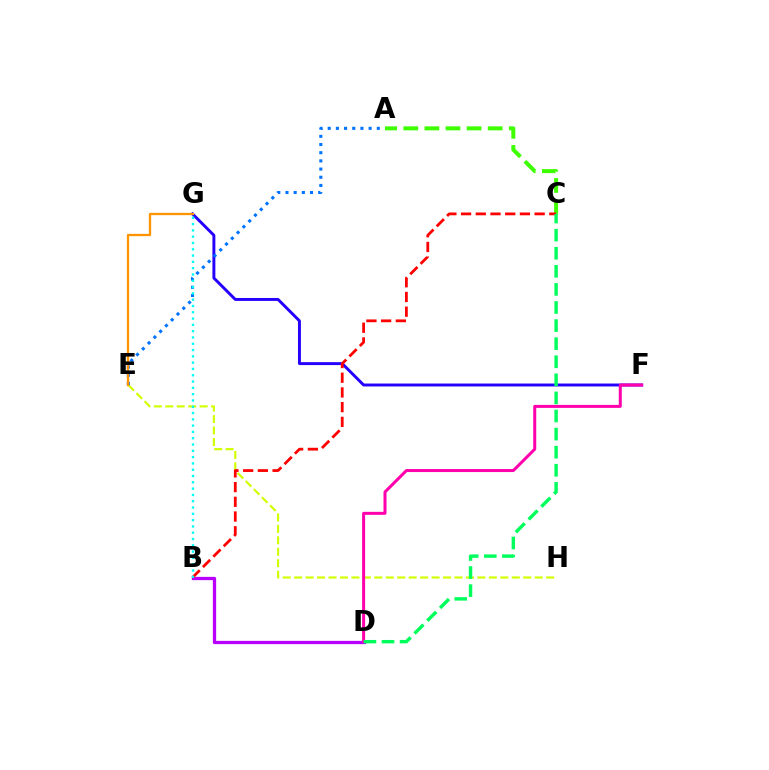{('E', 'H'): [{'color': '#d1ff00', 'line_style': 'dashed', 'thickness': 1.56}], ('F', 'G'): [{'color': '#2500ff', 'line_style': 'solid', 'thickness': 2.11}], ('B', 'D'): [{'color': '#b900ff', 'line_style': 'solid', 'thickness': 2.35}], ('A', 'E'): [{'color': '#0074ff', 'line_style': 'dotted', 'thickness': 2.22}], ('A', 'C'): [{'color': '#3dff00', 'line_style': 'dashed', 'thickness': 2.87}], ('D', 'F'): [{'color': '#ff00ac', 'line_style': 'solid', 'thickness': 2.16}], ('B', 'C'): [{'color': '#ff0000', 'line_style': 'dashed', 'thickness': 2.0}], ('E', 'G'): [{'color': '#ff9400', 'line_style': 'solid', 'thickness': 1.65}], ('B', 'G'): [{'color': '#00fff6', 'line_style': 'dotted', 'thickness': 1.71}], ('C', 'D'): [{'color': '#00ff5c', 'line_style': 'dashed', 'thickness': 2.46}]}